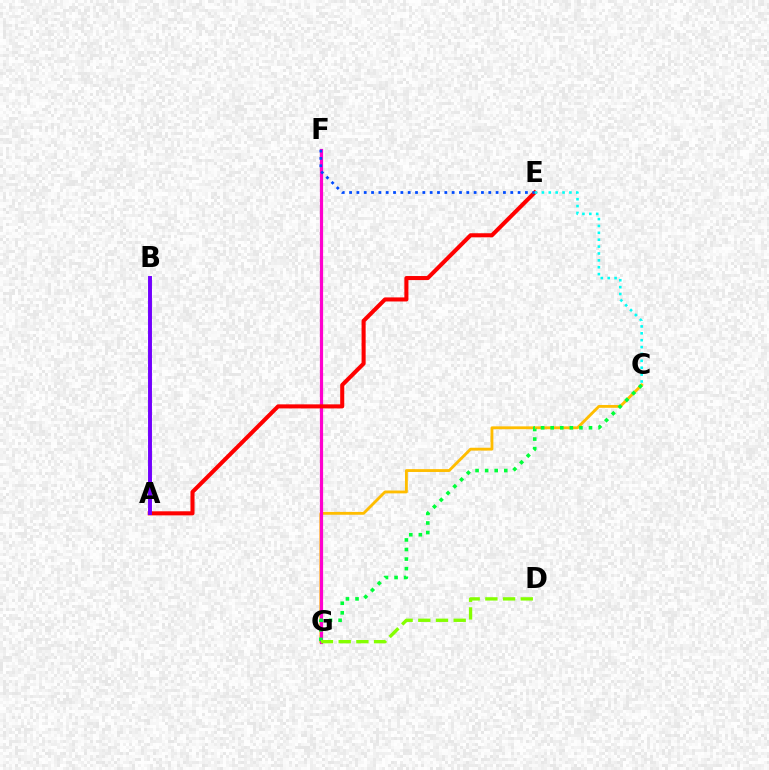{('C', 'G'): [{'color': '#ffbd00', 'line_style': 'solid', 'thickness': 2.05}, {'color': '#00ff39', 'line_style': 'dotted', 'thickness': 2.6}], ('F', 'G'): [{'color': '#ff00cf', 'line_style': 'solid', 'thickness': 2.3}], ('A', 'E'): [{'color': '#ff0000', 'line_style': 'solid', 'thickness': 2.93}], ('E', 'F'): [{'color': '#004bff', 'line_style': 'dotted', 'thickness': 1.99}], ('D', 'G'): [{'color': '#84ff00', 'line_style': 'dashed', 'thickness': 2.4}], ('C', 'E'): [{'color': '#00fff6', 'line_style': 'dotted', 'thickness': 1.87}], ('A', 'B'): [{'color': '#7200ff', 'line_style': 'solid', 'thickness': 2.83}]}